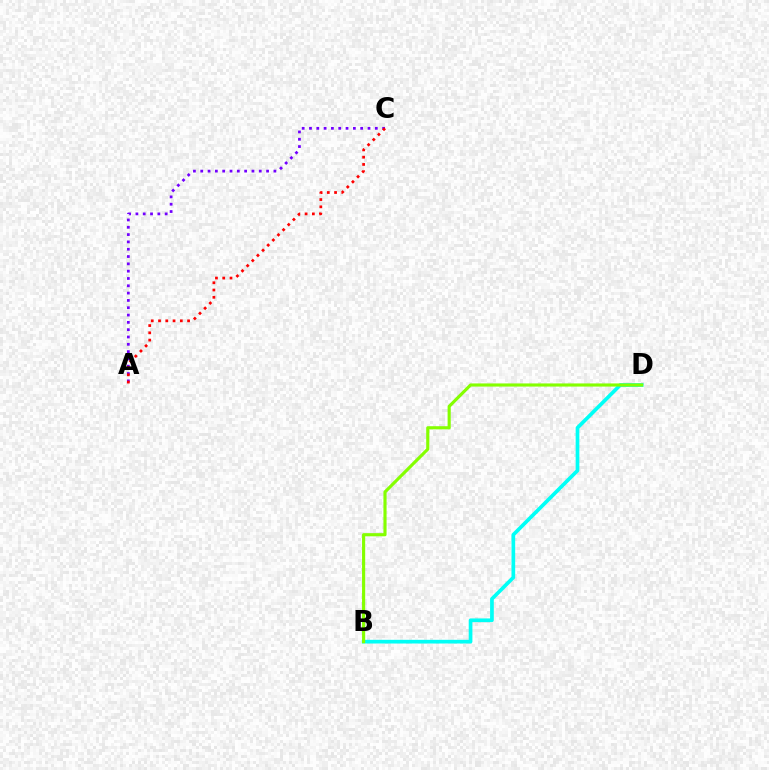{('A', 'C'): [{'color': '#7200ff', 'line_style': 'dotted', 'thickness': 1.99}, {'color': '#ff0000', 'line_style': 'dotted', 'thickness': 1.97}], ('B', 'D'): [{'color': '#00fff6', 'line_style': 'solid', 'thickness': 2.66}, {'color': '#84ff00', 'line_style': 'solid', 'thickness': 2.26}]}